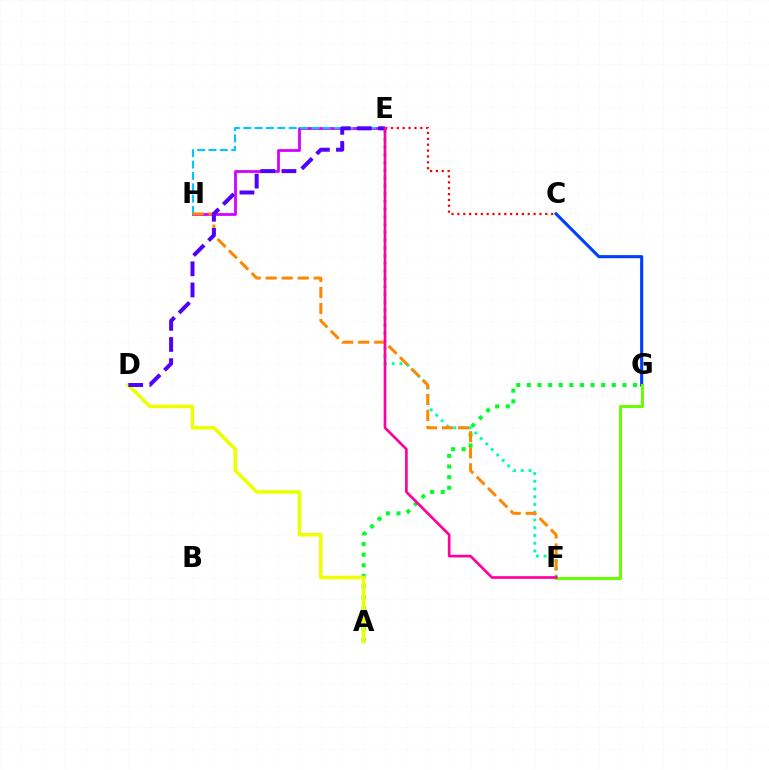{('C', 'G'): [{'color': '#003fff', 'line_style': 'solid', 'thickness': 2.24}], ('F', 'G'): [{'color': '#66ff00', 'line_style': 'solid', 'thickness': 2.15}], ('E', 'H'): [{'color': '#d600ff', 'line_style': 'solid', 'thickness': 2.01}, {'color': '#00c7ff', 'line_style': 'dashed', 'thickness': 1.54}], ('E', 'F'): [{'color': '#00ffaf', 'line_style': 'dotted', 'thickness': 2.1}, {'color': '#ff00a0', 'line_style': 'solid', 'thickness': 1.93}], ('A', 'G'): [{'color': '#00ff27', 'line_style': 'dotted', 'thickness': 2.89}], ('F', 'H'): [{'color': '#ff8800', 'line_style': 'dashed', 'thickness': 2.18}], ('A', 'D'): [{'color': '#eeff00', 'line_style': 'solid', 'thickness': 2.55}], ('D', 'E'): [{'color': '#4f00ff', 'line_style': 'dashed', 'thickness': 2.87}], ('C', 'E'): [{'color': '#ff0000', 'line_style': 'dotted', 'thickness': 1.59}]}